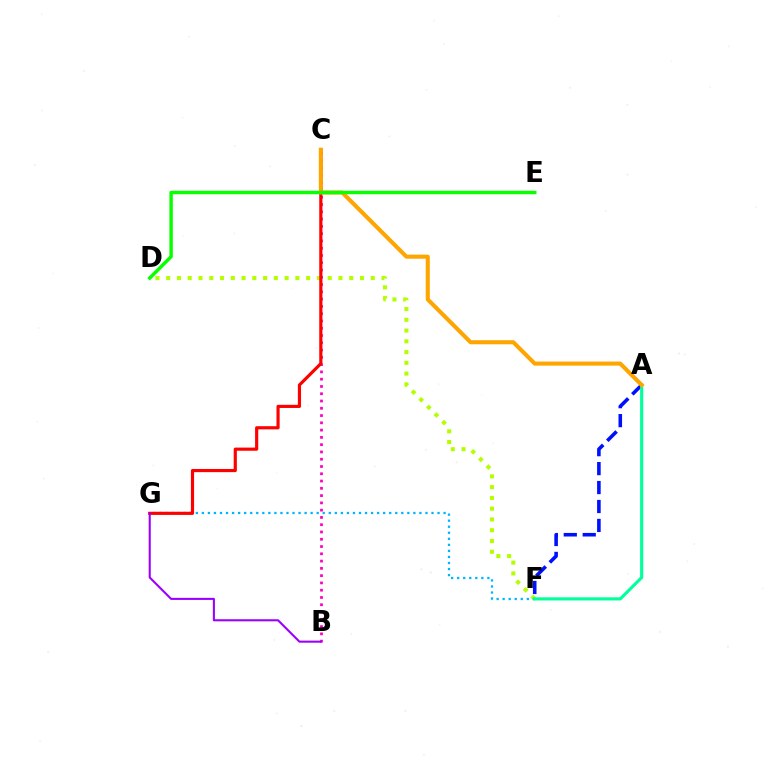{('A', 'F'): [{'color': '#0010ff', 'line_style': 'dashed', 'thickness': 2.57}, {'color': '#00ff9d', 'line_style': 'solid', 'thickness': 2.26}], ('D', 'F'): [{'color': '#b3ff00', 'line_style': 'dotted', 'thickness': 2.93}], ('F', 'G'): [{'color': '#00b5ff', 'line_style': 'dotted', 'thickness': 1.64}], ('B', 'C'): [{'color': '#ff00bd', 'line_style': 'dotted', 'thickness': 1.98}], ('C', 'G'): [{'color': '#ff0000', 'line_style': 'solid', 'thickness': 2.27}], ('A', 'C'): [{'color': '#ffa500', 'line_style': 'solid', 'thickness': 2.93}], ('B', 'G'): [{'color': '#9b00ff', 'line_style': 'solid', 'thickness': 1.5}], ('D', 'E'): [{'color': '#08ff00', 'line_style': 'solid', 'thickness': 2.47}]}